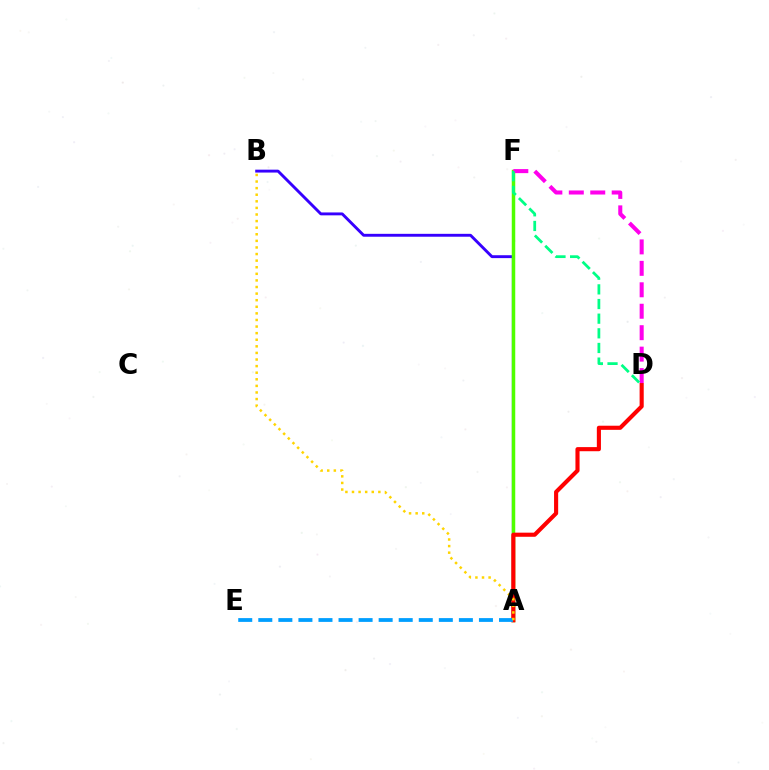{('A', 'B'): [{'color': '#3700ff', 'line_style': 'solid', 'thickness': 2.08}, {'color': '#ffd500', 'line_style': 'dotted', 'thickness': 1.79}], ('A', 'F'): [{'color': '#4fff00', 'line_style': 'solid', 'thickness': 2.51}], ('A', 'D'): [{'color': '#ff0000', 'line_style': 'solid', 'thickness': 2.96}], ('D', 'F'): [{'color': '#ff00ed', 'line_style': 'dashed', 'thickness': 2.91}, {'color': '#00ff86', 'line_style': 'dashed', 'thickness': 1.99}], ('A', 'E'): [{'color': '#009eff', 'line_style': 'dashed', 'thickness': 2.72}]}